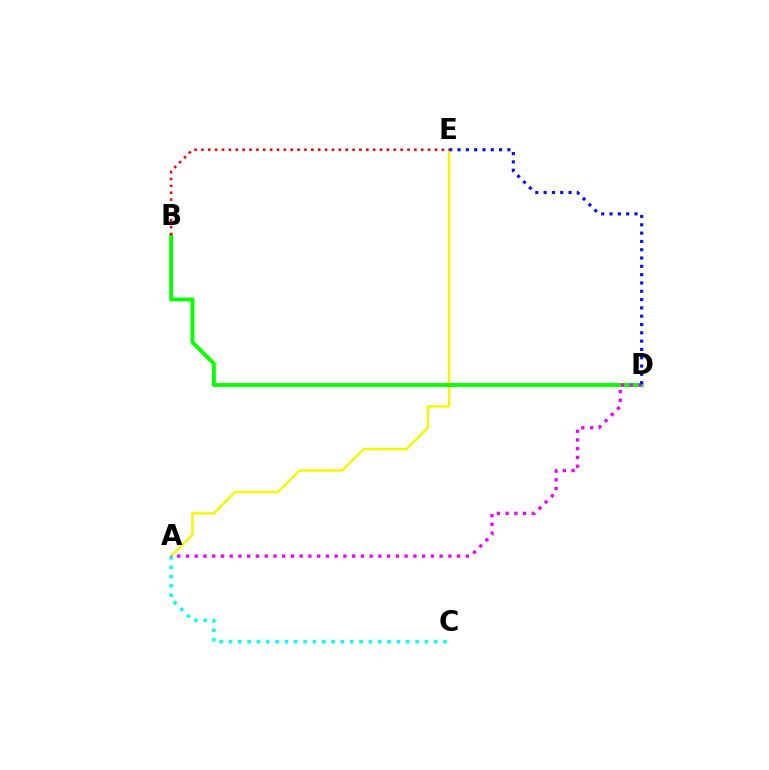{('A', 'E'): [{'color': '#fcf500', 'line_style': 'solid', 'thickness': 1.76}], ('A', 'C'): [{'color': '#00fff6', 'line_style': 'dotted', 'thickness': 2.53}], ('B', 'D'): [{'color': '#08ff00', 'line_style': 'solid', 'thickness': 2.79}], ('B', 'E'): [{'color': '#ff0000', 'line_style': 'dotted', 'thickness': 1.87}], ('A', 'D'): [{'color': '#ee00ff', 'line_style': 'dotted', 'thickness': 2.38}], ('D', 'E'): [{'color': '#0010ff', 'line_style': 'dotted', 'thickness': 2.26}]}